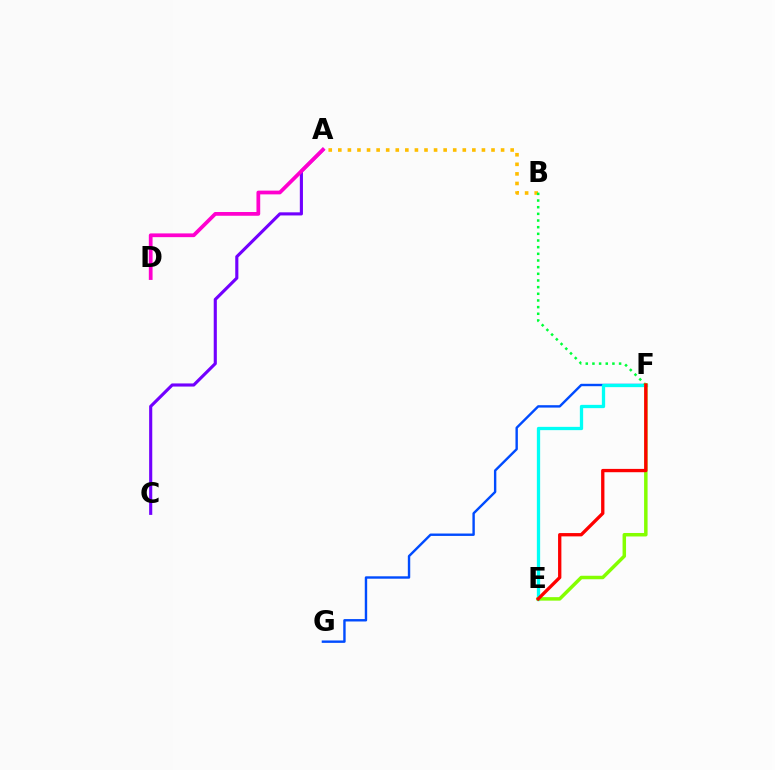{('F', 'G'): [{'color': '#004bff', 'line_style': 'solid', 'thickness': 1.73}], ('A', 'B'): [{'color': '#ffbd00', 'line_style': 'dotted', 'thickness': 2.6}], ('E', 'F'): [{'color': '#00fff6', 'line_style': 'solid', 'thickness': 2.37}, {'color': '#84ff00', 'line_style': 'solid', 'thickness': 2.51}, {'color': '#ff0000', 'line_style': 'solid', 'thickness': 2.38}], ('B', 'F'): [{'color': '#00ff39', 'line_style': 'dotted', 'thickness': 1.81}], ('A', 'C'): [{'color': '#7200ff', 'line_style': 'solid', 'thickness': 2.25}], ('A', 'D'): [{'color': '#ff00cf', 'line_style': 'solid', 'thickness': 2.7}]}